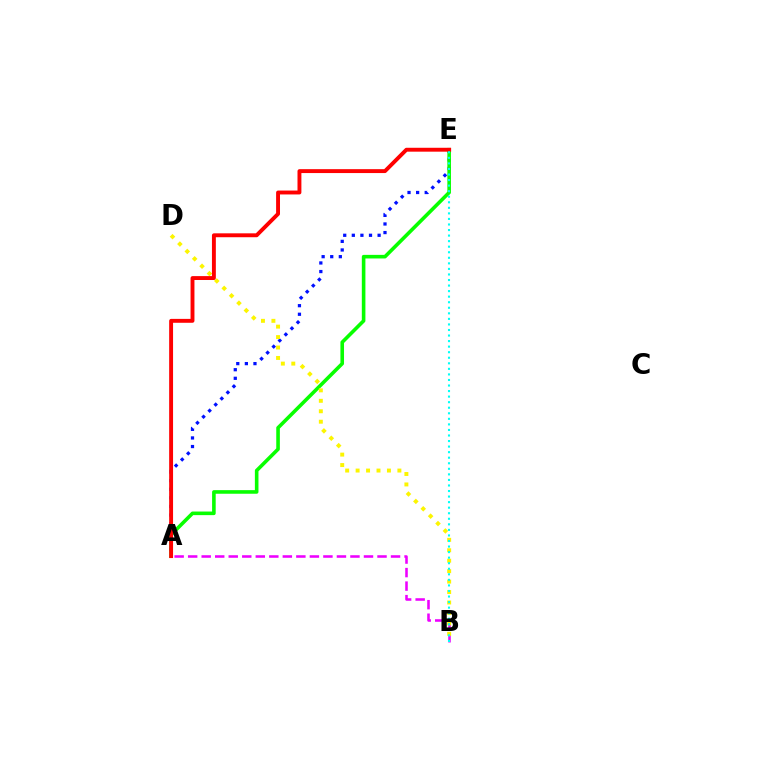{('A', 'E'): [{'color': '#0010ff', 'line_style': 'dotted', 'thickness': 2.34}, {'color': '#08ff00', 'line_style': 'solid', 'thickness': 2.59}, {'color': '#ff0000', 'line_style': 'solid', 'thickness': 2.81}], ('A', 'B'): [{'color': '#ee00ff', 'line_style': 'dashed', 'thickness': 1.84}], ('B', 'D'): [{'color': '#fcf500', 'line_style': 'dotted', 'thickness': 2.84}], ('B', 'E'): [{'color': '#00fff6', 'line_style': 'dotted', 'thickness': 1.51}]}